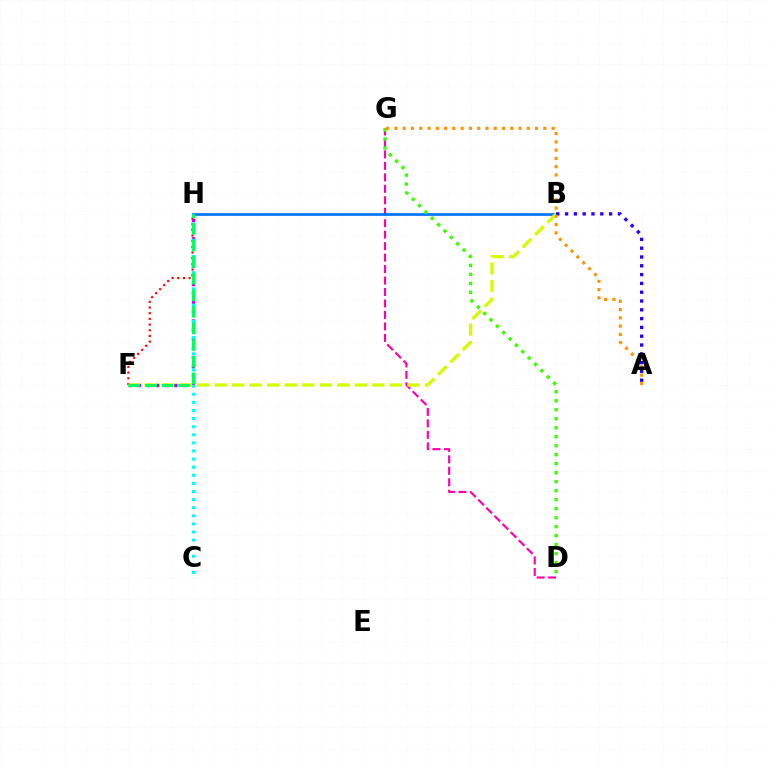{('F', 'H'): [{'color': '#b900ff', 'line_style': 'dotted', 'thickness': 2.48}, {'color': '#ff0000', 'line_style': 'dotted', 'thickness': 1.54}, {'color': '#00ff5c', 'line_style': 'dashed', 'thickness': 2.26}], ('D', 'G'): [{'color': '#ff00ac', 'line_style': 'dashed', 'thickness': 1.56}, {'color': '#3dff00', 'line_style': 'dotted', 'thickness': 2.44}], ('B', 'H'): [{'color': '#0074ff', 'line_style': 'solid', 'thickness': 1.97}], ('B', 'F'): [{'color': '#d1ff00', 'line_style': 'dashed', 'thickness': 2.38}], ('A', 'B'): [{'color': '#2500ff', 'line_style': 'dotted', 'thickness': 2.39}], ('C', 'H'): [{'color': '#00fff6', 'line_style': 'dotted', 'thickness': 2.2}], ('A', 'G'): [{'color': '#ff9400', 'line_style': 'dotted', 'thickness': 2.25}]}